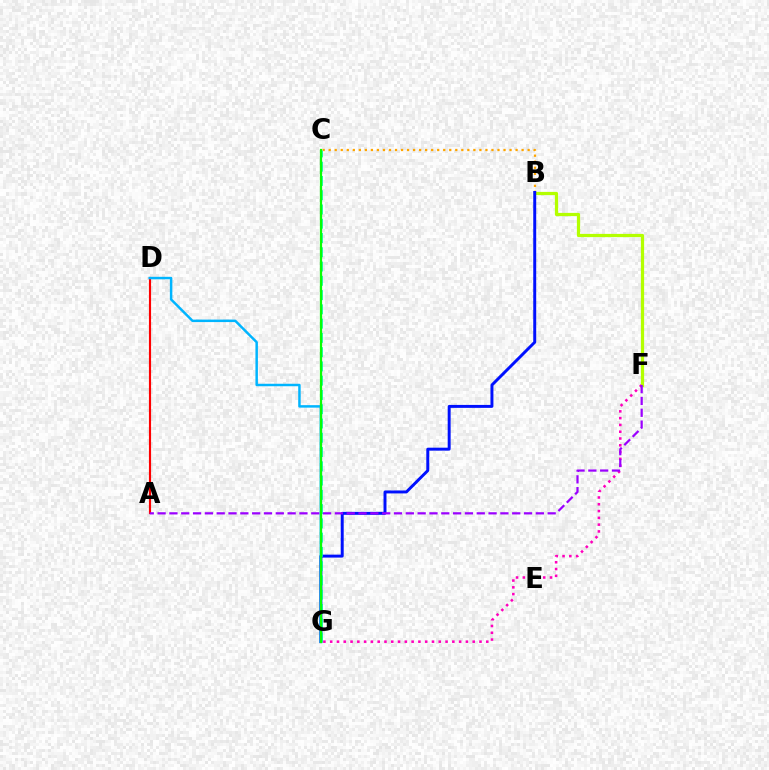{('B', 'F'): [{'color': '#b3ff00', 'line_style': 'solid', 'thickness': 2.32}], ('B', 'C'): [{'color': '#ffa500', 'line_style': 'dotted', 'thickness': 1.64}], ('B', 'G'): [{'color': '#0010ff', 'line_style': 'solid', 'thickness': 2.12}], ('C', 'G'): [{'color': '#00ff9d', 'line_style': 'dashed', 'thickness': 1.94}, {'color': '#08ff00', 'line_style': 'solid', 'thickness': 1.6}], ('A', 'D'): [{'color': '#ff0000', 'line_style': 'solid', 'thickness': 1.54}], ('D', 'G'): [{'color': '#00b5ff', 'line_style': 'solid', 'thickness': 1.78}], ('F', 'G'): [{'color': '#ff00bd', 'line_style': 'dotted', 'thickness': 1.84}], ('A', 'F'): [{'color': '#9b00ff', 'line_style': 'dashed', 'thickness': 1.61}]}